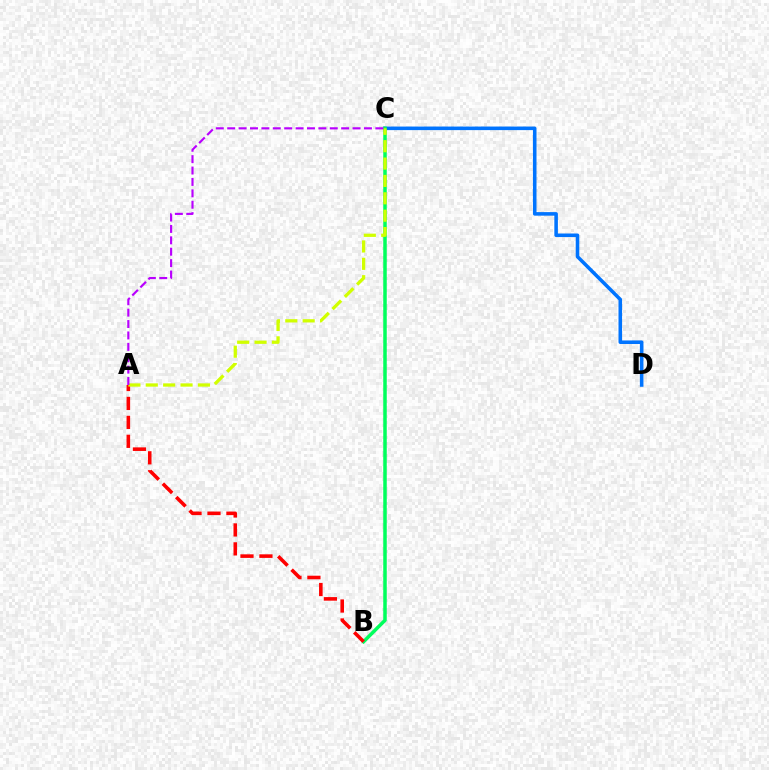{('C', 'D'): [{'color': '#0074ff', 'line_style': 'solid', 'thickness': 2.56}], ('B', 'C'): [{'color': '#00ff5c', 'line_style': 'solid', 'thickness': 2.52}], ('A', 'B'): [{'color': '#ff0000', 'line_style': 'dashed', 'thickness': 2.57}], ('A', 'C'): [{'color': '#d1ff00', 'line_style': 'dashed', 'thickness': 2.36}, {'color': '#b900ff', 'line_style': 'dashed', 'thickness': 1.55}]}